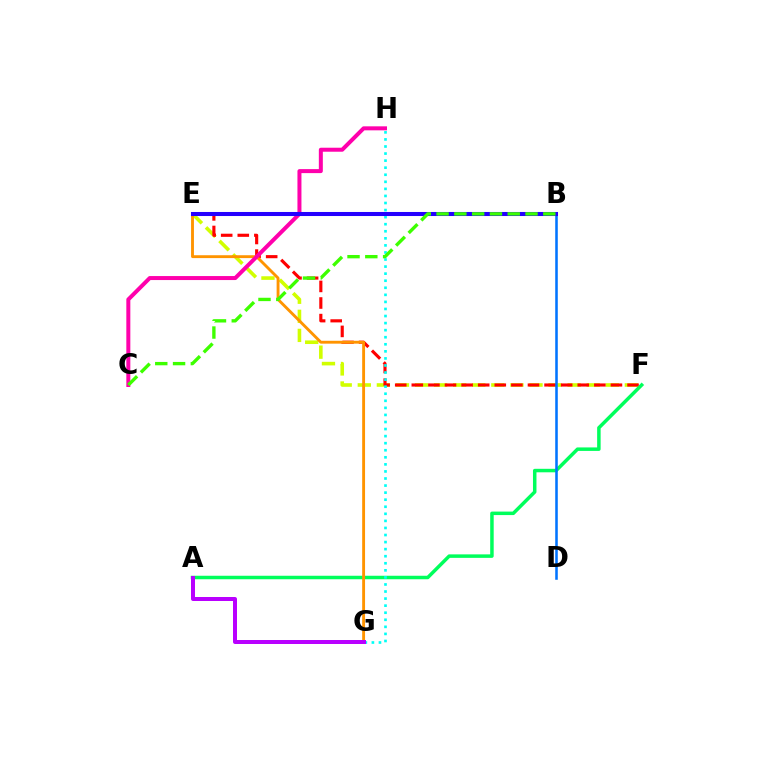{('E', 'F'): [{'color': '#d1ff00', 'line_style': 'dashed', 'thickness': 2.59}, {'color': '#ff0000', 'line_style': 'dashed', 'thickness': 2.25}], ('A', 'F'): [{'color': '#00ff5c', 'line_style': 'solid', 'thickness': 2.52}], ('E', 'G'): [{'color': '#ff9400', 'line_style': 'solid', 'thickness': 2.07}], ('G', 'H'): [{'color': '#00fff6', 'line_style': 'dotted', 'thickness': 1.92}], ('C', 'H'): [{'color': '#ff00ac', 'line_style': 'solid', 'thickness': 2.88}], ('B', 'D'): [{'color': '#0074ff', 'line_style': 'solid', 'thickness': 1.84}], ('A', 'G'): [{'color': '#b900ff', 'line_style': 'solid', 'thickness': 2.88}], ('B', 'E'): [{'color': '#2500ff', 'line_style': 'solid', 'thickness': 2.91}], ('B', 'C'): [{'color': '#3dff00', 'line_style': 'dashed', 'thickness': 2.42}]}